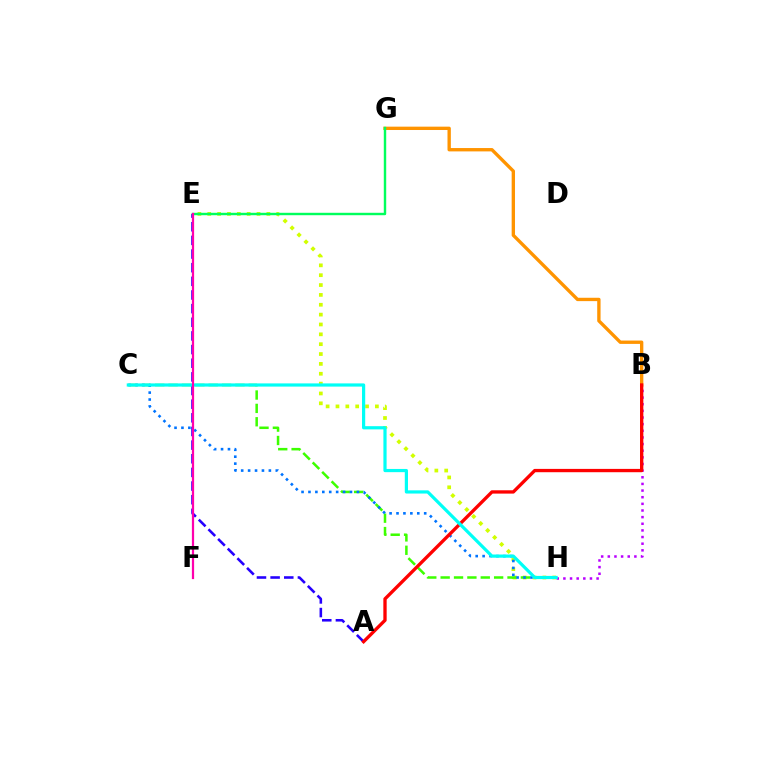{('B', 'G'): [{'color': '#ff9400', 'line_style': 'solid', 'thickness': 2.41}], ('B', 'H'): [{'color': '#b900ff', 'line_style': 'dotted', 'thickness': 1.8}], ('E', 'H'): [{'color': '#d1ff00', 'line_style': 'dotted', 'thickness': 2.68}], ('A', 'E'): [{'color': '#2500ff', 'line_style': 'dashed', 'thickness': 1.85}], ('C', 'H'): [{'color': '#3dff00', 'line_style': 'dashed', 'thickness': 1.82}, {'color': '#0074ff', 'line_style': 'dotted', 'thickness': 1.88}, {'color': '#00fff6', 'line_style': 'solid', 'thickness': 2.31}], ('E', 'G'): [{'color': '#00ff5c', 'line_style': 'solid', 'thickness': 1.74}], ('A', 'B'): [{'color': '#ff0000', 'line_style': 'solid', 'thickness': 2.39}], ('E', 'F'): [{'color': '#ff00ac', 'line_style': 'solid', 'thickness': 1.61}]}